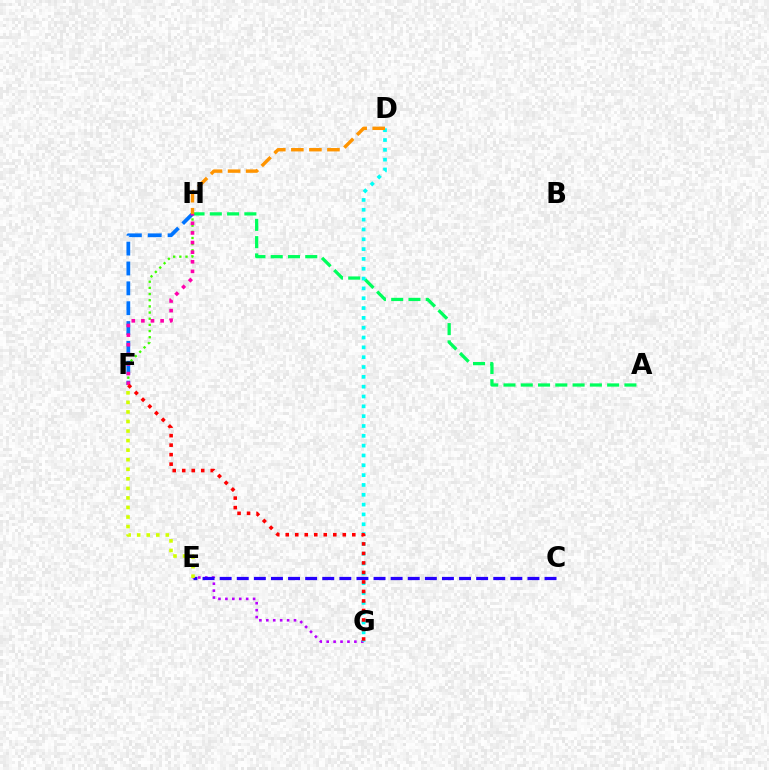{('F', 'H'): [{'color': '#3dff00', 'line_style': 'dotted', 'thickness': 1.68}, {'color': '#0074ff', 'line_style': 'dashed', 'thickness': 2.7}, {'color': '#ff00ac', 'line_style': 'dotted', 'thickness': 2.61}], ('E', 'G'): [{'color': '#b900ff', 'line_style': 'dotted', 'thickness': 1.88}], ('A', 'H'): [{'color': '#00ff5c', 'line_style': 'dashed', 'thickness': 2.35}], ('C', 'E'): [{'color': '#2500ff', 'line_style': 'dashed', 'thickness': 2.32}], ('D', 'G'): [{'color': '#00fff6', 'line_style': 'dotted', 'thickness': 2.67}], ('F', 'G'): [{'color': '#ff0000', 'line_style': 'dotted', 'thickness': 2.58}], ('E', 'F'): [{'color': '#d1ff00', 'line_style': 'dotted', 'thickness': 2.6}], ('D', 'H'): [{'color': '#ff9400', 'line_style': 'dashed', 'thickness': 2.45}]}